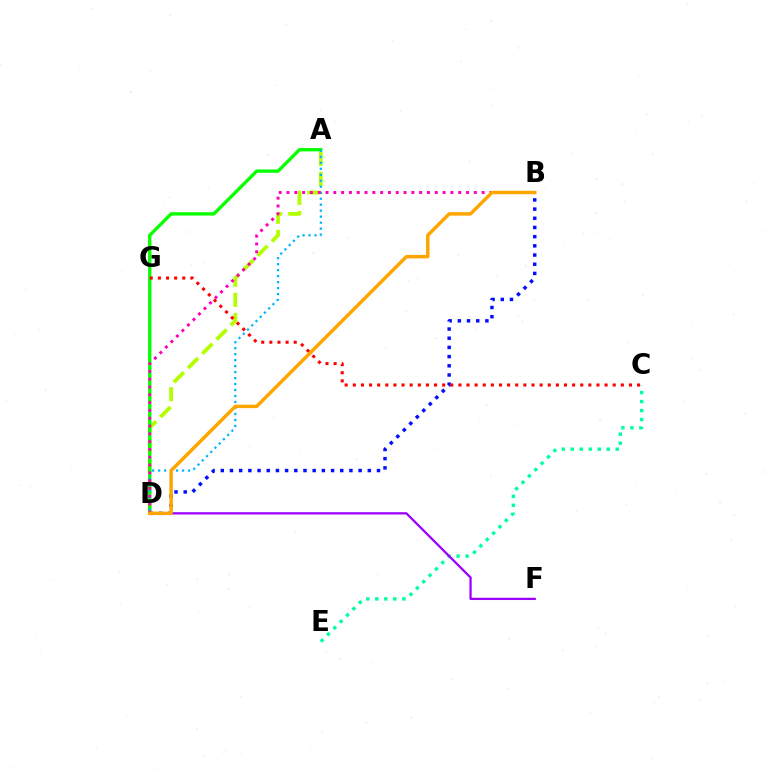{('B', 'D'): [{'color': '#0010ff', 'line_style': 'dotted', 'thickness': 2.5}, {'color': '#ff00bd', 'line_style': 'dotted', 'thickness': 2.12}, {'color': '#ffa500', 'line_style': 'solid', 'thickness': 2.49}], ('A', 'D'): [{'color': '#b3ff00', 'line_style': 'dashed', 'thickness': 2.74}, {'color': '#08ff00', 'line_style': 'solid', 'thickness': 2.41}, {'color': '#00b5ff', 'line_style': 'dotted', 'thickness': 1.63}], ('C', 'E'): [{'color': '#00ff9d', 'line_style': 'dotted', 'thickness': 2.45}], ('D', 'F'): [{'color': '#9b00ff', 'line_style': 'solid', 'thickness': 1.63}], ('C', 'G'): [{'color': '#ff0000', 'line_style': 'dotted', 'thickness': 2.21}]}